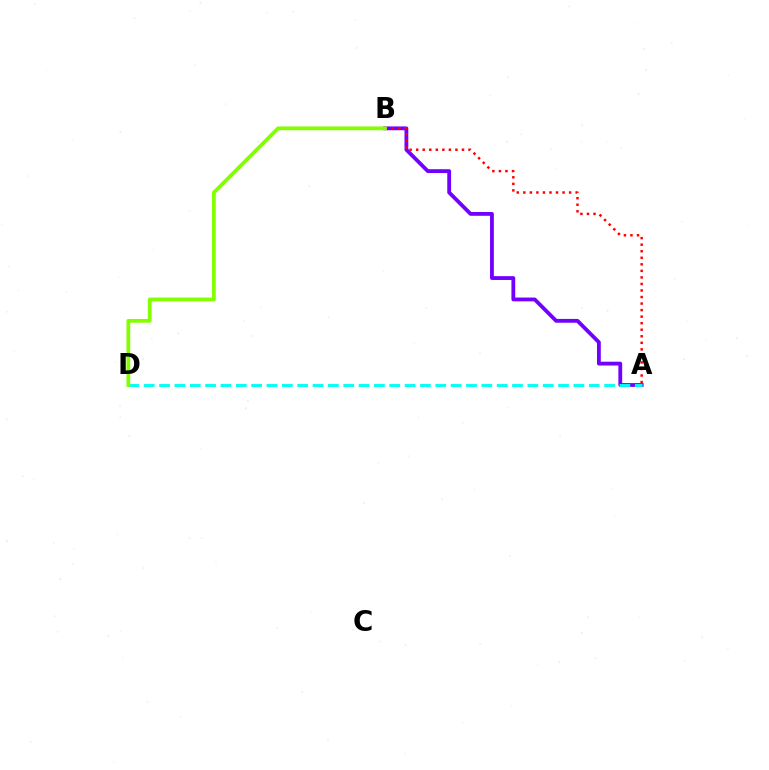{('A', 'B'): [{'color': '#7200ff', 'line_style': 'solid', 'thickness': 2.74}, {'color': '#ff0000', 'line_style': 'dotted', 'thickness': 1.78}], ('A', 'D'): [{'color': '#00fff6', 'line_style': 'dashed', 'thickness': 2.08}], ('B', 'D'): [{'color': '#84ff00', 'line_style': 'solid', 'thickness': 2.71}]}